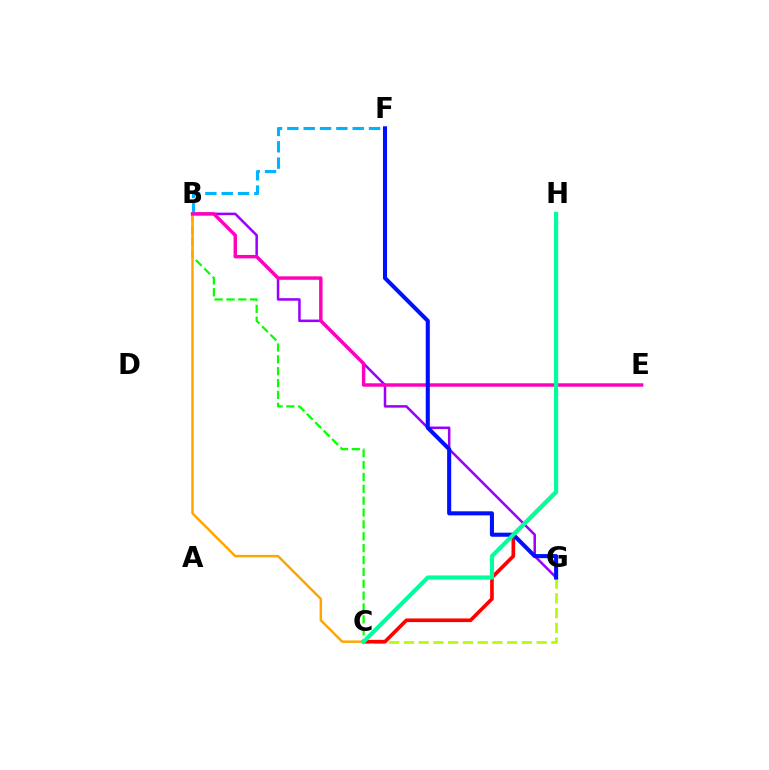{('C', 'G'): [{'color': '#b3ff00', 'line_style': 'dashed', 'thickness': 2.0}], ('B', 'C'): [{'color': '#08ff00', 'line_style': 'dashed', 'thickness': 1.61}, {'color': '#ffa500', 'line_style': 'solid', 'thickness': 1.77}], ('B', 'G'): [{'color': '#9b00ff', 'line_style': 'solid', 'thickness': 1.81}], ('B', 'F'): [{'color': '#00b5ff', 'line_style': 'dashed', 'thickness': 2.22}], ('B', 'E'): [{'color': '#ff00bd', 'line_style': 'solid', 'thickness': 2.48}], ('C', 'H'): [{'color': '#ff0000', 'line_style': 'solid', 'thickness': 2.63}, {'color': '#00ff9d', 'line_style': 'solid', 'thickness': 2.99}], ('F', 'G'): [{'color': '#0010ff', 'line_style': 'solid', 'thickness': 2.93}]}